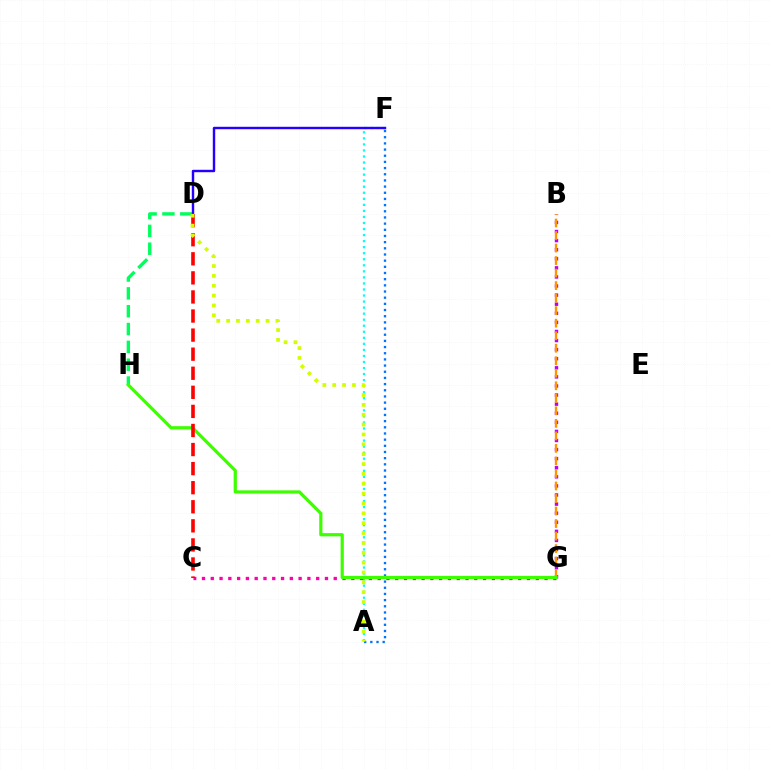{('D', 'H'): [{'color': '#00ff5c', 'line_style': 'dashed', 'thickness': 2.42}], ('A', 'F'): [{'color': '#00fff6', 'line_style': 'dotted', 'thickness': 1.64}, {'color': '#0074ff', 'line_style': 'dotted', 'thickness': 1.68}], ('B', 'G'): [{'color': '#b900ff', 'line_style': 'dotted', 'thickness': 2.47}, {'color': '#ff9400', 'line_style': 'dashed', 'thickness': 1.7}], ('C', 'G'): [{'color': '#ff00ac', 'line_style': 'dotted', 'thickness': 2.39}], ('G', 'H'): [{'color': '#3dff00', 'line_style': 'solid', 'thickness': 2.31}], ('C', 'D'): [{'color': '#ff0000', 'line_style': 'dashed', 'thickness': 2.59}], ('D', 'F'): [{'color': '#2500ff', 'line_style': 'solid', 'thickness': 1.75}], ('A', 'D'): [{'color': '#d1ff00', 'line_style': 'dotted', 'thickness': 2.68}]}